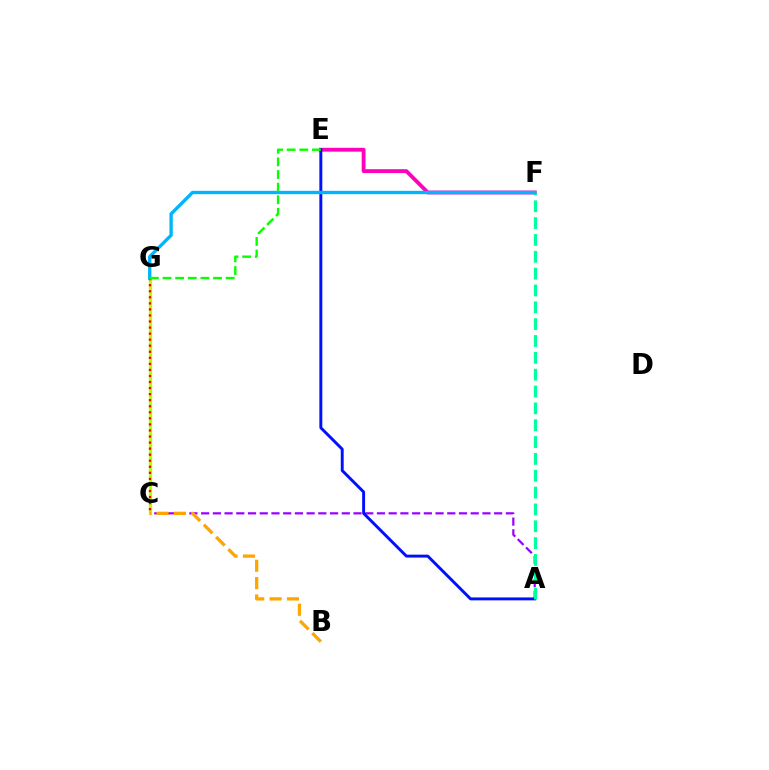{('A', 'C'): [{'color': '#9b00ff', 'line_style': 'dashed', 'thickness': 1.59}], ('C', 'G'): [{'color': '#b3ff00', 'line_style': 'solid', 'thickness': 2.39}, {'color': '#ff0000', 'line_style': 'dotted', 'thickness': 1.64}], ('B', 'C'): [{'color': '#ffa500', 'line_style': 'dashed', 'thickness': 2.36}], ('E', 'F'): [{'color': '#ff00bd', 'line_style': 'solid', 'thickness': 2.76}], ('A', 'E'): [{'color': '#0010ff', 'line_style': 'solid', 'thickness': 2.11}], ('A', 'F'): [{'color': '#00ff9d', 'line_style': 'dashed', 'thickness': 2.29}], ('F', 'G'): [{'color': '#00b5ff', 'line_style': 'solid', 'thickness': 2.41}], ('E', 'G'): [{'color': '#08ff00', 'line_style': 'dashed', 'thickness': 1.72}]}